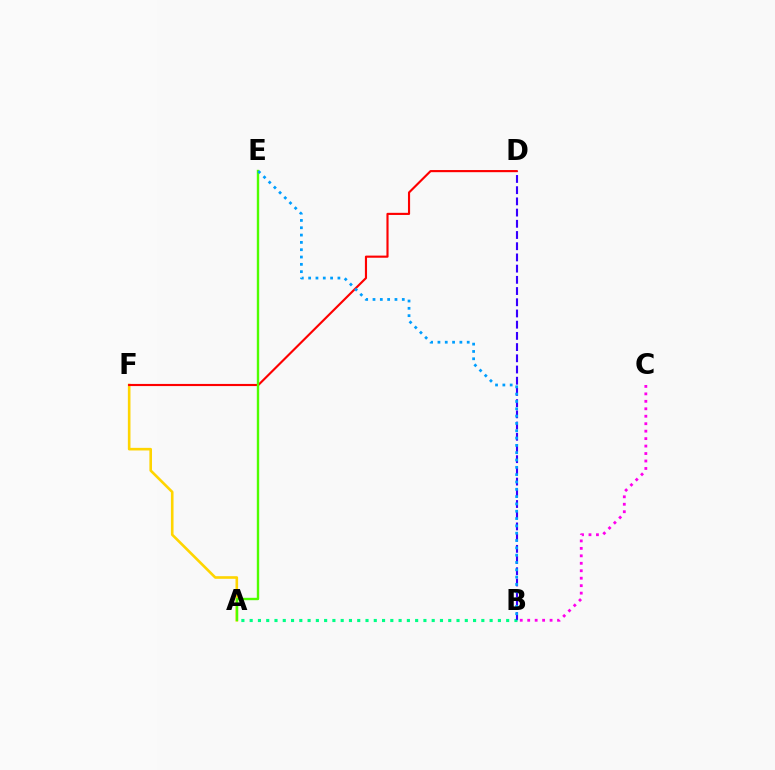{('A', 'B'): [{'color': '#00ff86', 'line_style': 'dotted', 'thickness': 2.25}], ('B', 'D'): [{'color': '#3700ff', 'line_style': 'dashed', 'thickness': 1.52}], ('B', 'C'): [{'color': '#ff00ed', 'line_style': 'dotted', 'thickness': 2.03}], ('A', 'F'): [{'color': '#ffd500', 'line_style': 'solid', 'thickness': 1.88}], ('D', 'F'): [{'color': '#ff0000', 'line_style': 'solid', 'thickness': 1.54}], ('A', 'E'): [{'color': '#4fff00', 'line_style': 'solid', 'thickness': 1.72}], ('B', 'E'): [{'color': '#009eff', 'line_style': 'dotted', 'thickness': 1.99}]}